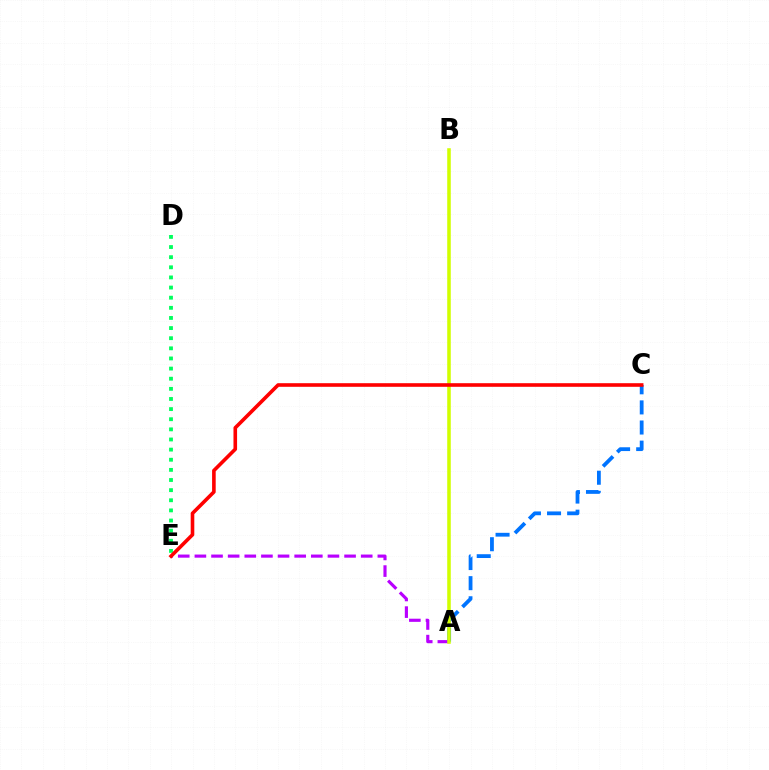{('A', 'C'): [{'color': '#0074ff', 'line_style': 'dashed', 'thickness': 2.73}], ('A', 'E'): [{'color': '#b900ff', 'line_style': 'dashed', 'thickness': 2.26}], ('A', 'B'): [{'color': '#d1ff00', 'line_style': 'solid', 'thickness': 2.56}], ('D', 'E'): [{'color': '#00ff5c', 'line_style': 'dotted', 'thickness': 2.75}], ('C', 'E'): [{'color': '#ff0000', 'line_style': 'solid', 'thickness': 2.6}]}